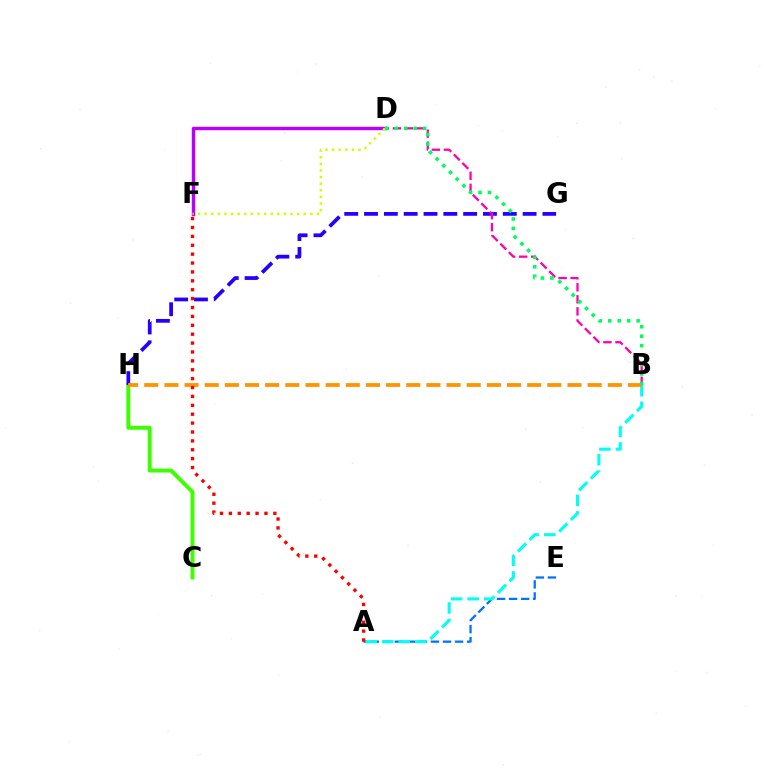{('C', 'H'): [{'color': '#3dff00', 'line_style': 'solid', 'thickness': 2.83}], ('A', 'E'): [{'color': '#0074ff', 'line_style': 'dashed', 'thickness': 1.64}], ('A', 'B'): [{'color': '#00fff6', 'line_style': 'dashed', 'thickness': 2.24}], ('G', 'H'): [{'color': '#2500ff', 'line_style': 'dashed', 'thickness': 2.69}], ('D', 'F'): [{'color': '#b900ff', 'line_style': 'solid', 'thickness': 2.47}, {'color': '#d1ff00', 'line_style': 'dotted', 'thickness': 1.8}], ('B', 'D'): [{'color': '#ff00ac', 'line_style': 'dashed', 'thickness': 1.64}, {'color': '#00ff5c', 'line_style': 'dotted', 'thickness': 2.57}], ('B', 'H'): [{'color': '#ff9400', 'line_style': 'dashed', 'thickness': 2.74}], ('A', 'F'): [{'color': '#ff0000', 'line_style': 'dotted', 'thickness': 2.42}]}